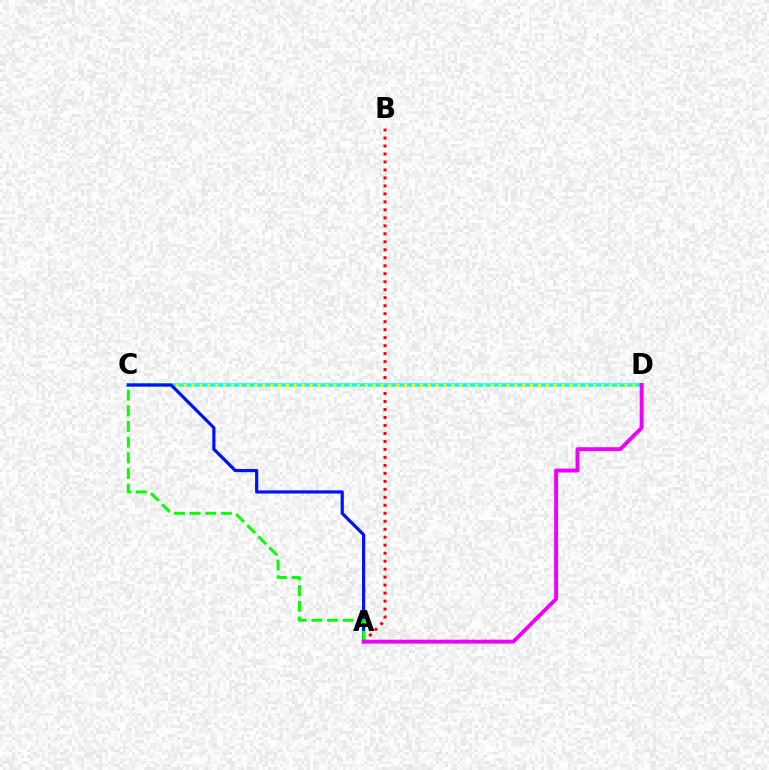{('A', 'B'): [{'color': '#ff0000', 'line_style': 'dotted', 'thickness': 2.17}], ('C', 'D'): [{'color': '#00fff6', 'line_style': 'solid', 'thickness': 2.57}, {'color': '#fcf500', 'line_style': 'dotted', 'thickness': 2.14}], ('A', 'C'): [{'color': '#0010ff', 'line_style': 'solid', 'thickness': 2.29}, {'color': '#08ff00', 'line_style': 'dashed', 'thickness': 2.13}], ('A', 'D'): [{'color': '#ee00ff', 'line_style': 'solid', 'thickness': 2.82}]}